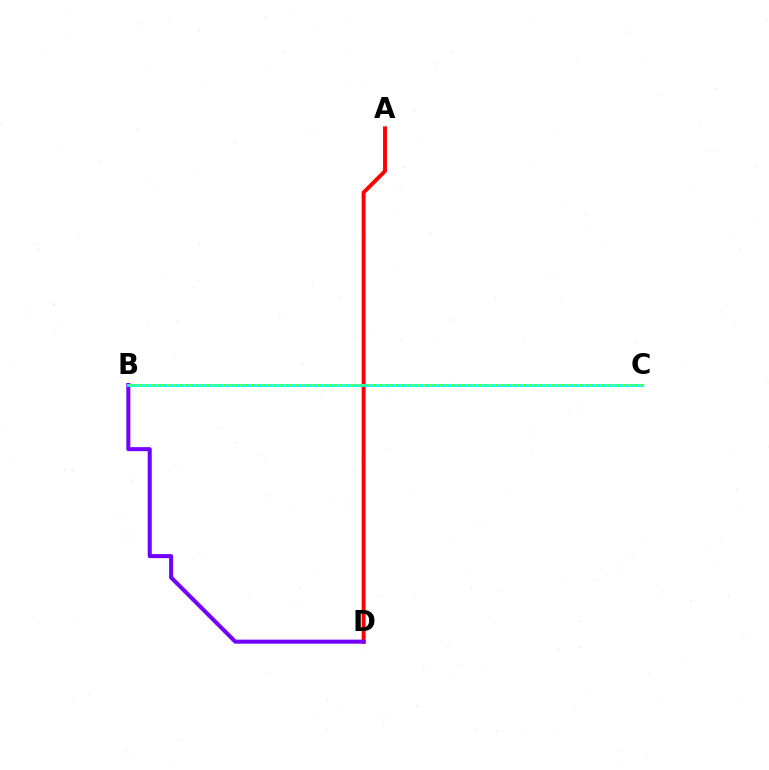{('A', 'D'): [{'color': '#ff0000', 'line_style': 'solid', 'thickness': 2.82}], ('B', 'D'): [{'color': '#7200ff', 'line_style': 'solid', 'thickness': 2.9}], ('B', 'C'): [{'color': '#00fff6', 'line_style': 'solid', 'thickness': 2.01}, {'color': '#84ff00', 'line_style': 'dotted', 'thickness': 1.51}]}